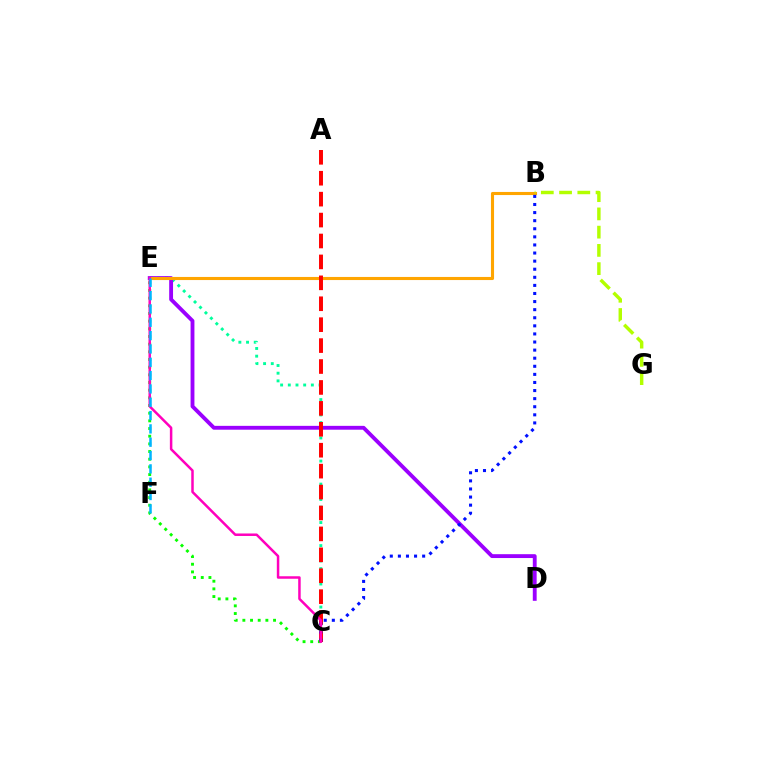{('C', 'E'): [{'color': '#00ff9d', 'line_style': 'dotted', 'thickness': 2.09}, {'color': '#08ff00', 'line_style': 'dotted', 'thickness': 2.08}, {'color': '#ff00bd', 'line_style': 'solid', 'thickness': 1.8}], ('D', 'E'): [{'color': '#9b00ff', 'line_style': 'solid', 'thickness': 2.77}], ('B', 'E'): [{'color': '#ffa500', 'line_style': 'solid', 'thickness': 2.23}], ('B', 'G'): [{'color': '#b3ff00', 'line_style': 'dashed', 'thickness': 2.48}], ('A', 'C'): [{'color': '#ff0000', 'line_style': 'dashed', 'thickness': 2.84}], ('B', 'C'): [{'color': '#0010ff', 'line_style': 'dotted', 'thickness': 2.2}], ('E', 'F'): [{'color': '#00b5ff', 'line_style': 'dashed', 'thickness': 1.81}]}